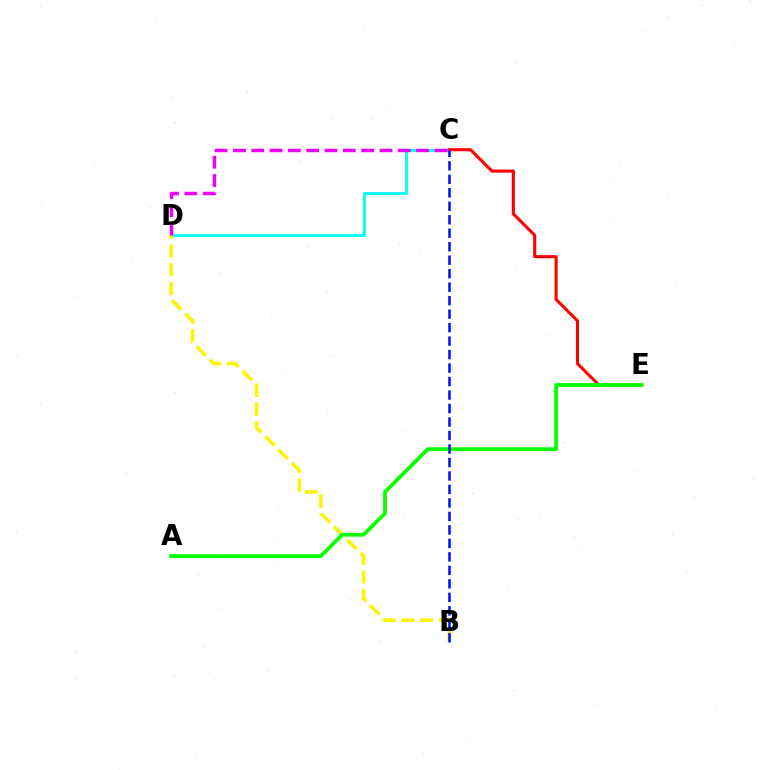{('C', 'D'): [{'color': '#00fff6', 'line_style': 'solid', 'thickness': 2.03}, {'color': '#ee00ff', 'line_style': 'dashed', 'thickness': 2.49}], ('C', 'E'): [{'color': '#ff0000', 'line_style': 'solid', 'thickness': 2.22}], ('B', 'D'): [{'color': '#fcf500', 'line_style': 'dashed', 'thickness': 2.54}], ('A', 'E'): [{'color': '#08ff00', 'line_style': 'solid', 'thickness': 2.73}], ('B', 'C'): [{'color': '#0010ff', 'line_style': 'dashed', 'thickness': 1.83}]}